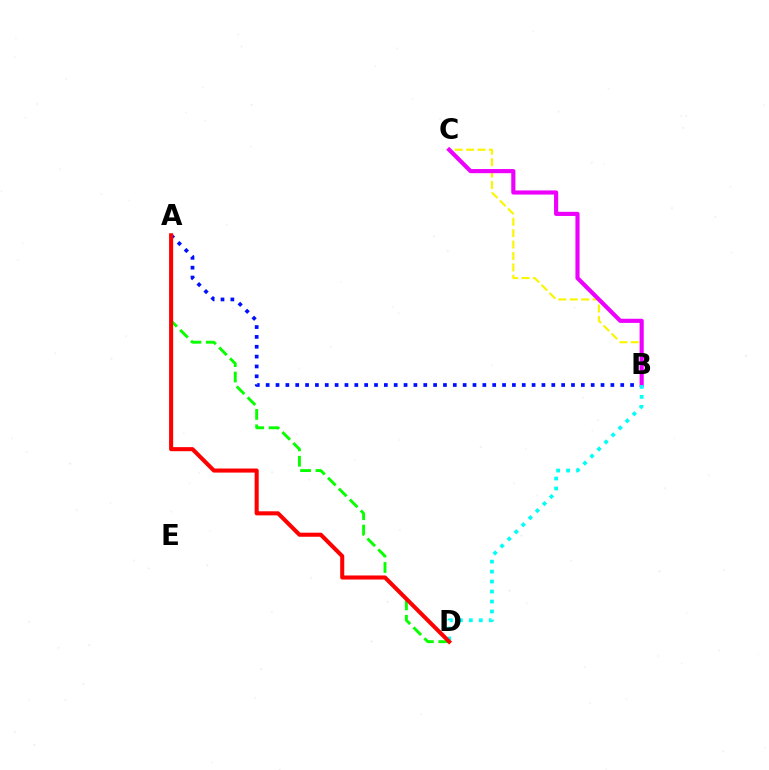{('A', 'B'): [{'color': '#0010ff', 'line_style': 'dotted', 'thickness': 2.68}], ('B', 'C'): [{'color': '#fcf500', 'line_style': 'dashed', 'thickness': 1.55}, {'color': '#ee00ff', 'line_style': 'solid', 'thickness': 2.98}], ('A', 'D'): [{'color': '#08ff00', 'line_style': 'dashed', 'thickness': 2.09}, {'color': '#ff0000', 'line_style': 'solid', 'thickness': 2.93}], ('B', 'D'): [{'color': '#00fff6', 'line_style': 'dotted', 'thickness': 2.71}]}